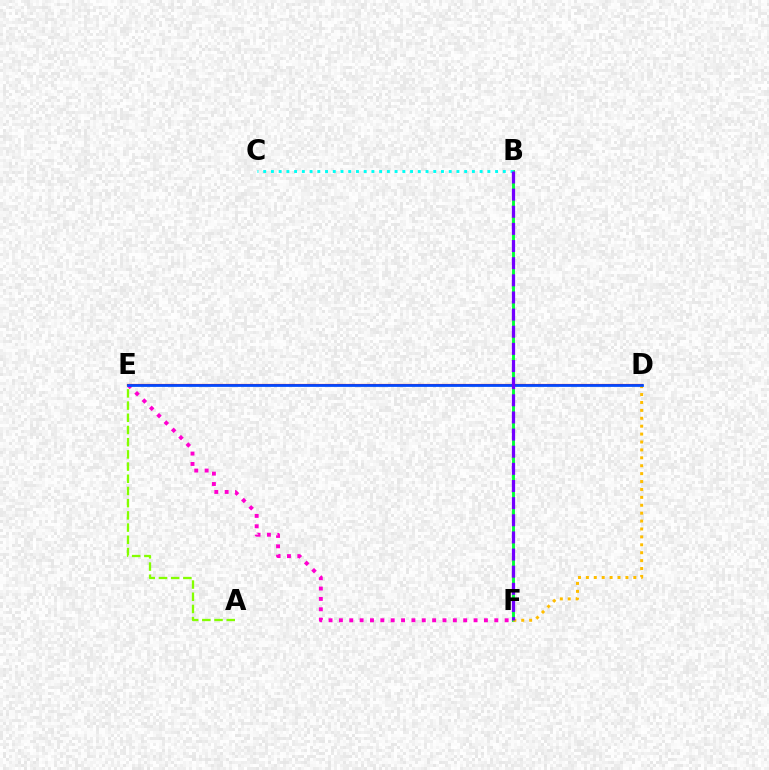{('B', 'F'): [{'color': '#00ff39', 'line_style': 'solid', 'thickness': 2.09}, {'color': '#7200ff', 'line_style': 'dashed', 'thickness': 2.33}], ('D', 'E'): [{'color': '#ff0000', 'line_style': 'solid', 'thickness': 1.55}, {'color': '#004bff', 'line_style': 'solid', 'thickness': 1.98}], ('D', 'F'): [{'color': '#ffbd00', 'line_style': 'dotted', 'thickness': 2.15}], ('B', 'C'): [{'color': '#00fff6', 'line_style': 'dotted', 'thickness': 2.1}], ('A', 'E'): [{'color': '#84ff00', 'line_style': 'dashed', 'thickness': 1.66}], ('E', 'F'): [{'color': '#ff00cf', 'line_style': 'dotted', 'thickness': 2.81}]}